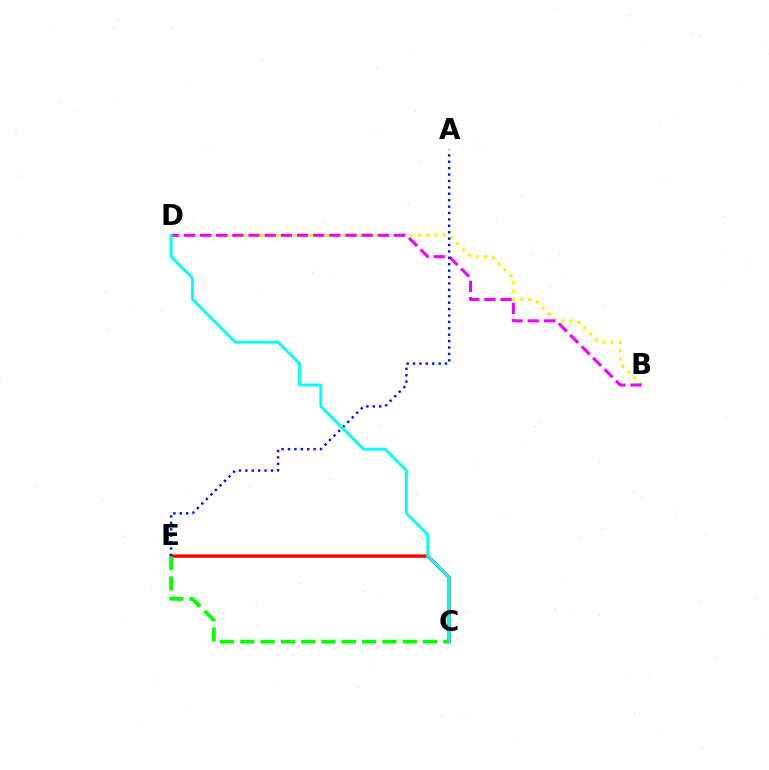{('C', 'E'): [{'color': '#ff0000', 'line_style': 'solid', 'thickness': 2.38}, {'color': '#08ff00', 'line_style': 'dashed', 'thickness': 2.76}], ('B', 'D'): [{'color': '#fcf500', 'line_style': 'dotted', 'thickness': 2.26}, {'color': '#ee00ff', 'line_style': 'dashed', 'thickness': 2.2}], ('A', 'E'): [{'color': '#0010ff', 'line_style': 'dotted', 'thickness': 1.74}], ('C', 'D'): [{'color': '#00fff6', 'line_style': 'solid', 'thickness': 2.08}]}